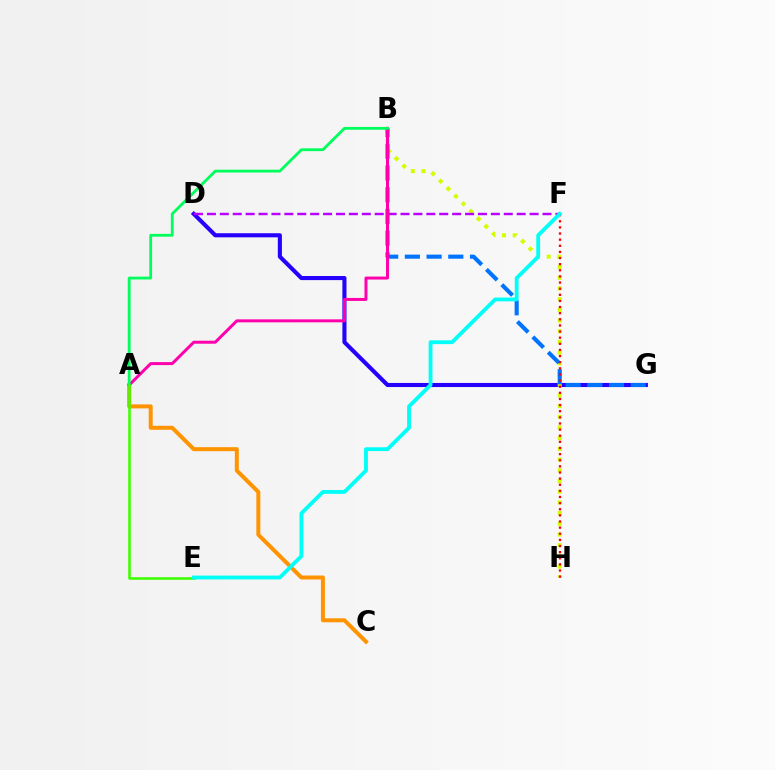{('D', 'G'): [{'color': '#2500ff', 'line_style': 'solid', 'thickness': 2.94}], ('B', 'H'): [{'color': '#d1ff00', 'line_style': 'dotted', 'thickness': 2.91}], ('A', 'C'): [{'color': '#ff9400', 'line_style': 'solid', 'thickness': 2.87}], ('D', 'F'): [{'color': '#b900ff', 'line_style': 'dashed', 'thickness': 1.75}], ('B', 'G'): [{'color': '#0074ff', 'line_style': 'dashed', 'thickness': 2.95}], ('A', 'B'): [{'color': '#ff00ac', 'line_style': 'solid', 'thickness': 2.15}, {'color': '#00ff5c', 'line_style': 'solid', 'thickness': 2.02}], ('F', 'H'): [{'color': '#ff0000', 'line_style': 'dotted', 'thickness': 1.66}], ('A', 'E'): [{'color': '#3dff00', 'line_style': 'solid', 'thickness': 1.86}], ('E', 'F'): [{'color': '#00fff6', 'line_style': 'solid', 'thickness': 2.75}]}